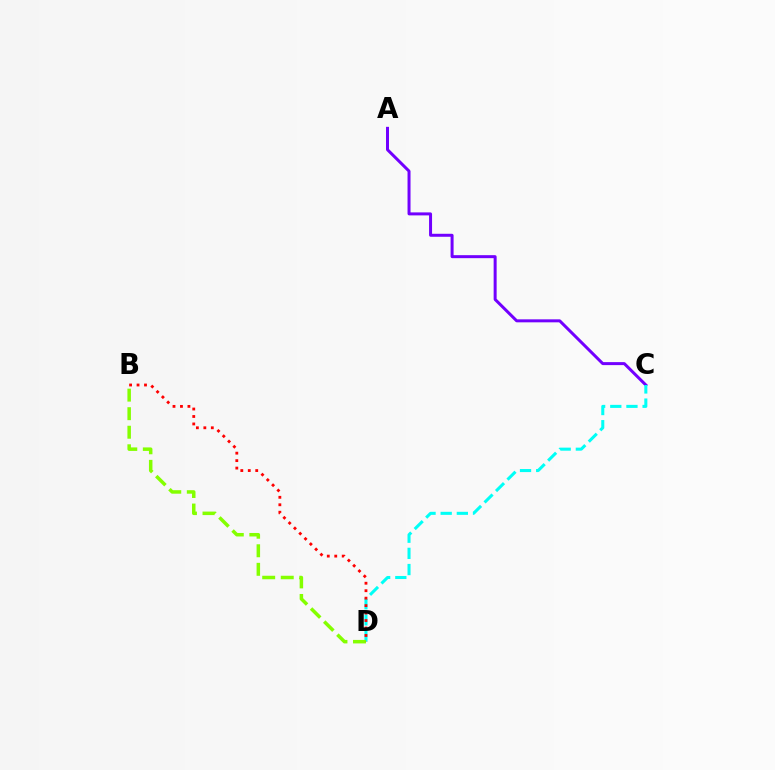{('A', 'C'): [{'color': '#7200ff', 'line_style': 'solid', 'thickness': 2.16}], ('C', 'D'): [{'color': '#00fff6', 'line_style': 'dashed', 'thickness': 2.2}], ('B', 'D'): [{'color': '#84ff00', 'line_style': 'dashed', 'thickness': 2.52}, {'color': '#ff0000', 'line_style': 'dotted', 'thickness': 2.03}]}